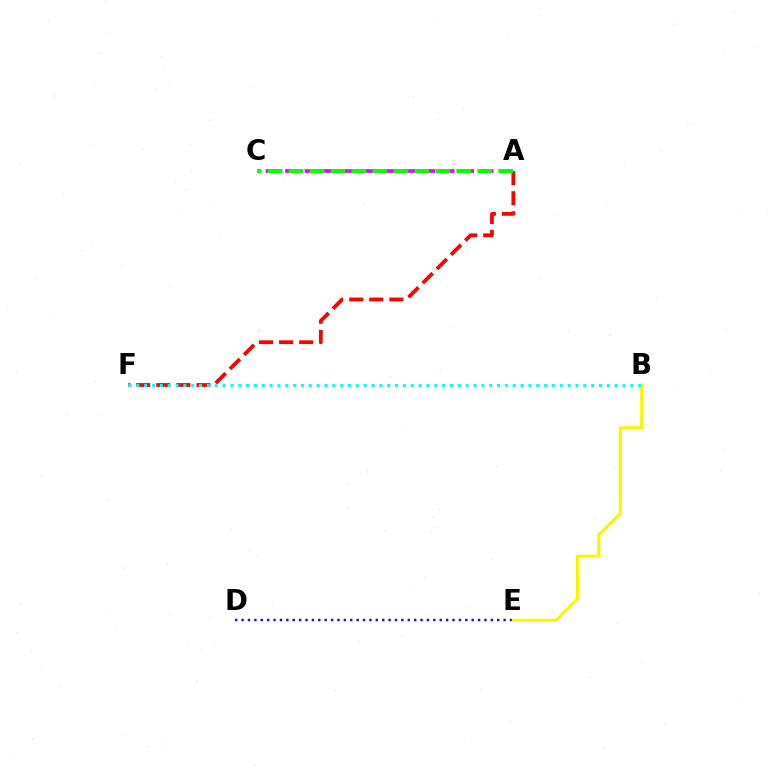{('A', 'F'): [{'color': '#ff0000', 'line_style': 'dashed', 'thickness': 2.73}], ('D', 'E'): [{'color': '#0010ff', 'line_style': 'dotted', 'thickness': 1.74}], ('B', 'E'): [{'color': '#fcf500', 'line_style': 'solid', 'thickness': 2.22}], ('B', 'F'): [{'color': '#00fff6', 'line_style': 'dotted', 'thickness': 2.13}], ('A', 'C'): [{'color': '#ee00ff', 'line_style': 'dashed', 'thickness': 2.65}, {'color': '#08ff00', 'line_style': 'dashed', 'thickness': 2.85}]}